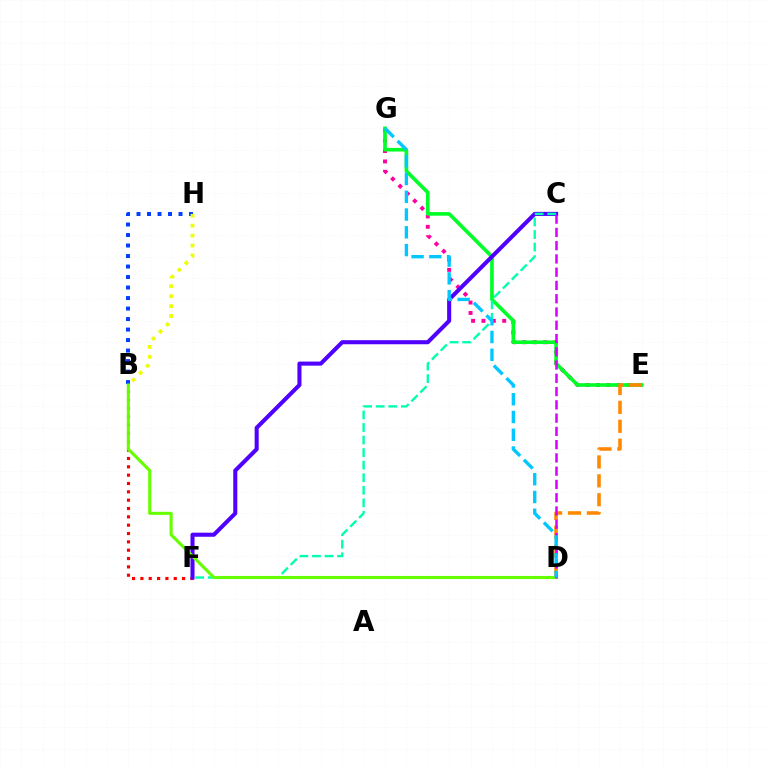{('E', 'G'): [{'color': '#ff00a0', 'line_style': 'dotted', 'thickness': 2.82}, {'color': '#00ff27', 'line_style': 'solid', 'thickness': 2.62}], ('B', 'F'): [{'color': '#ff0000', 'line_style': 'dotted', 'thickness': 2.27}], ('C', 'F'): [{'color': '#4f00ff', 'line_style': 'solid', 'thickness': 2.93}, {'color': '#00ffaf', 'line_style': 'dashed', 'thickness': 1.71}], ('B', 'H'): [{'color': '#003fff', 'line_style': 'dotted', 'thickness': 2.85}, {'color': '#eeff00', 'line_style': 'dotted', 'thickness': 2.7}], ('D', 'E'): [{'color': '#ff8800', 'line_style': 'dashed', 'thickness': 2.57}], ('B', 'D'): [{'color': '#66ff00', 'line_style': 'solid', 'thickness': 2.23}], ('C', 'D'): [{'color': '#d600ff', 'line_style': 'dashed', 'thickness': 1.8}], ('D', 'G'): [{'color': '#00c7ff', 'line_style': 'dashed', 'thickness': 2.41}]}